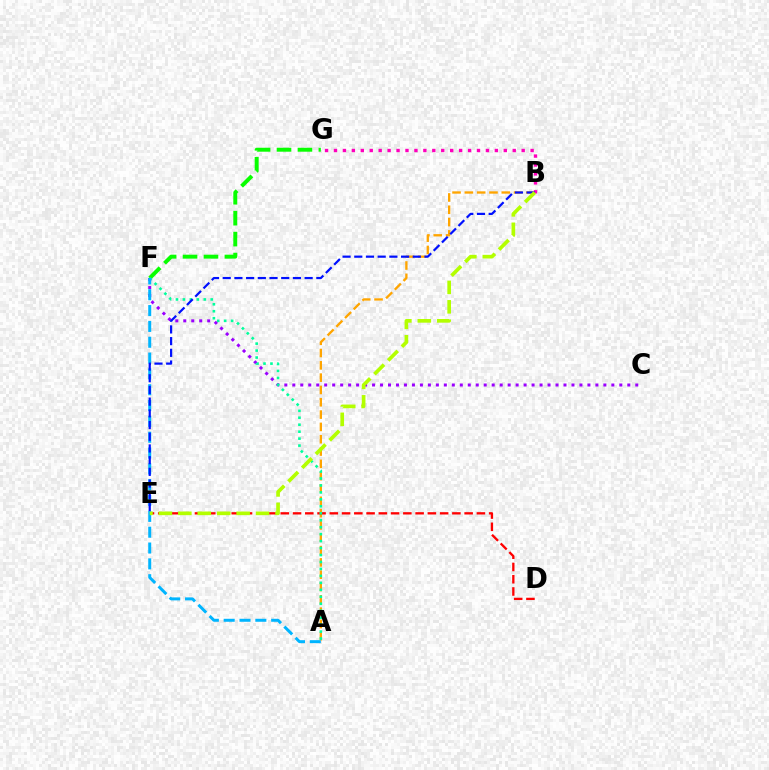{('A', 'B'): [{'color': '#ffa500', 'line_style': 'dashed', 'thickness': 1.67}], ('F', 'G'): [{'color': '#08ff00', 'line_style': 'dashed', 'thickness': 2.84}], ('B', 'G'): [{'color': '#ff00bd', 'line_style': 'dotted', 'thickness': 2.43}], ('D', 'E'): [{'color': '#ff0000', 'line_style': 'dashed', 'thickness': 1.67}], ('C', 'F'): [{'color': '#9b00ff', 'line_style': 'dotted', 'thickness': 2.17}], ('A', 'F'): [{'color': '#00ff9d', 'line_style': 'dotted', 'thickness': 1.89}, {'color': '#00b5ff', 'line_style': 'dashed', 'thickness': 2.15}], ('B', 'E'): [{'color': '#0010ff', 'line_style': 'dashed', 'thickness': 1.59}, {'color': '#b3ff00', 'line_style': 'dashed', 'thickness': 2.64}]}